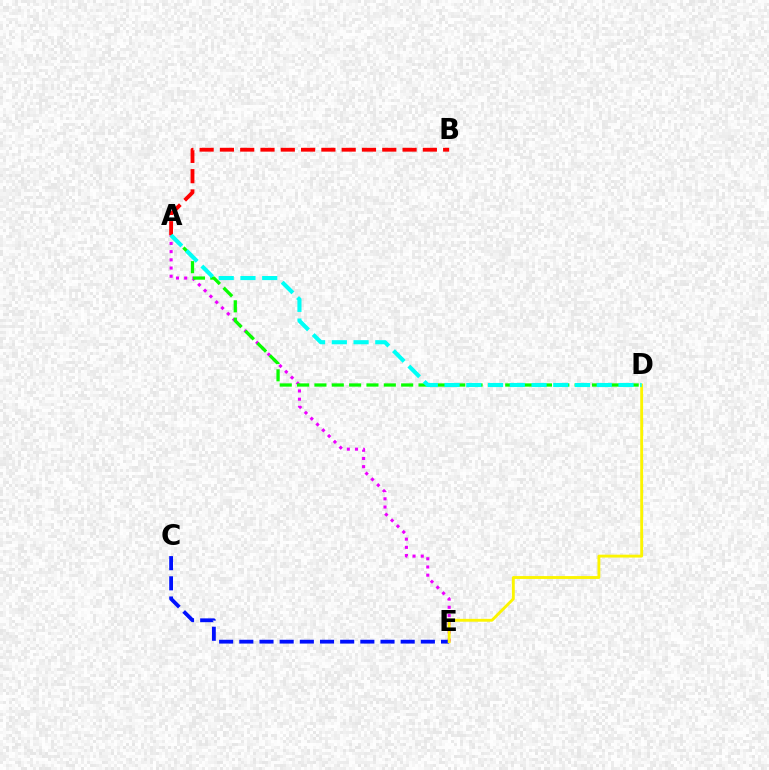{('A', 'B'): [{'color': '#ff0000', 'line_style': 'dashed', 'thickness': 2.76}], ('A', 'E'): [{'color': '#ee00ff', 'line_style': 'dotted', 'thickness': 2.23}], ('A', 'D'): [{'color': '#08ff00', 'line_style': 'dashed', 'thickness': 2.36}, {'color': '#00fff6', 'line_style': 'dashed', 'thickness': 2.95}], ('C', 'E'): [{'color': '#0010ff', 'line_style': 'dashed', 'thickness': 2.74}], ('D', 'E'): [{'color': '#fcf500', 'line_style': 'solid', 'thickness': 2.06}]}